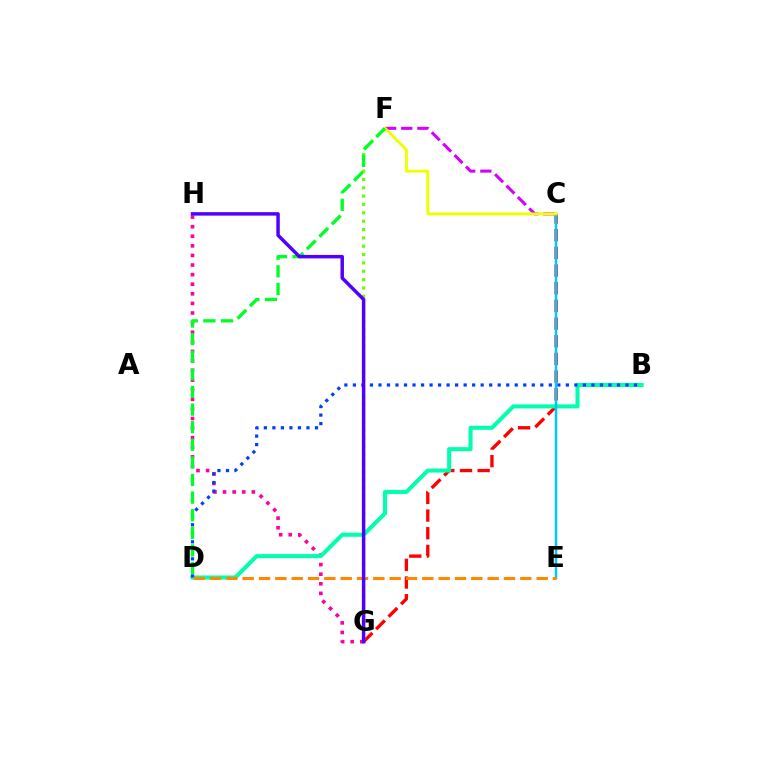{('C', 'G'): [{'color': '#ff0000', 'line_style': 'dashed', 'thickness': 2.4}], ('G', 'H'): [{'color': '#ff00a0', 'line_style': 'dotted', 'thickness': 2.61}, {'color': '#4f00ff', 'line_style': 'solid', 'thickness': 2.5}], ('C', 'F'): [{'color': '#d600ff', 'line_style': 'dashed', 'thickness': 2.19}, {'color': '#eeff00', 'line_style': 'solid', 'thickness': 2.08}], ('F', 'G'): [{'color': '#66ff00', 'line_style': 'dotted', 'thickness': 2.27}], ('B', 'D'): [{'color': '#00ffaf', 'line_style': 'solid', 'thickness': 2.93}, {'color': '#003fff', 'line_style': 'dotted', 'thickness': 2.31}], ('C', 'E'): [{'color': '#00c7ff', 'line_style': 'solid', 'thickness': 1.79}], ('D', 'F'): [{'color': '#00ff27', 'line_style': 'dashed', 'thickness': 2.39}], ('D', 'E'): [{'color': '#ff8800', 'line_style': 'dashed', 'thickness': 2.22}]}